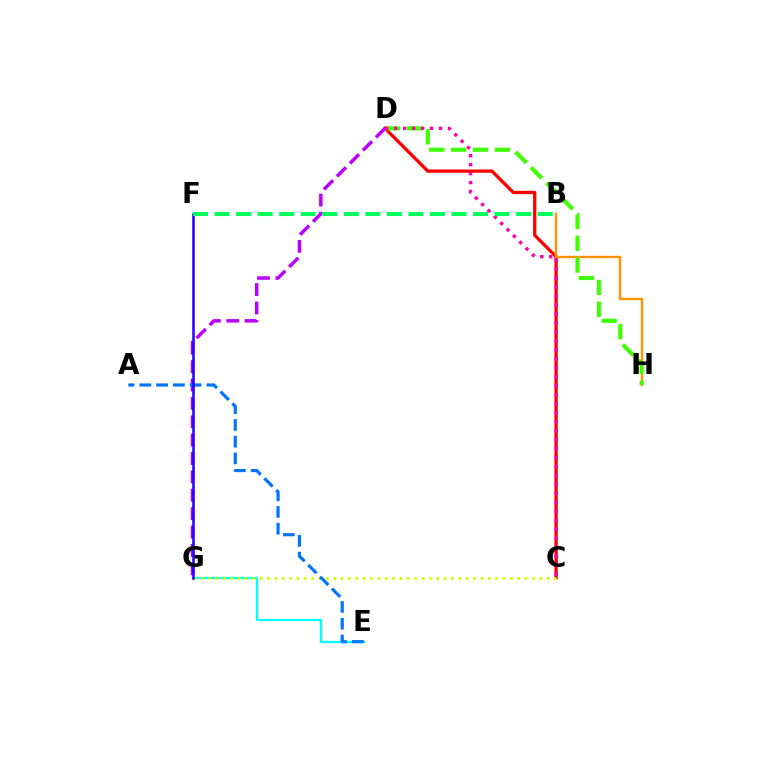{('E', 'G'): [{'color': '#00fff6', 'line_style': 'solid', 'thickness': 1.63}], ('C', 'D'): [{'color': '#ff0000', 'line_style': 'solid', 'thickness': 2.38}, {'color': '#ff00ac', 'line_style': 'dotted', 'thickness': 2.44}], ('B', 'H'): [{'color': '#ff9400', 'line_style': 'solid', 'thickness': 1.7}], ('D', 'G'): [{'color': '#b900ff', 'line_style': 'dashed', 'thickness': 2.5}], ('D', 'H'): [{'color': '#3dff00', 'line_style': 'dashed', 'thickness': 2.97}], ('C', 'G'): [{'color': '#d1ff00', 'line_style': 'dotted', 'thickness': 2.0}], ('A', 'E'): [{'color': '#0074ff', 'line_style': 'dashed', 'thickness': 2.28}], ('F', 'G'): [{'color': '#2500ff', 'line_style': 'solid', 'thickness': 1.82}], ('B', 'F'): [{'color': '#00ff5c', 'line_style': 'dashed', 'thickness': 2.93}]}